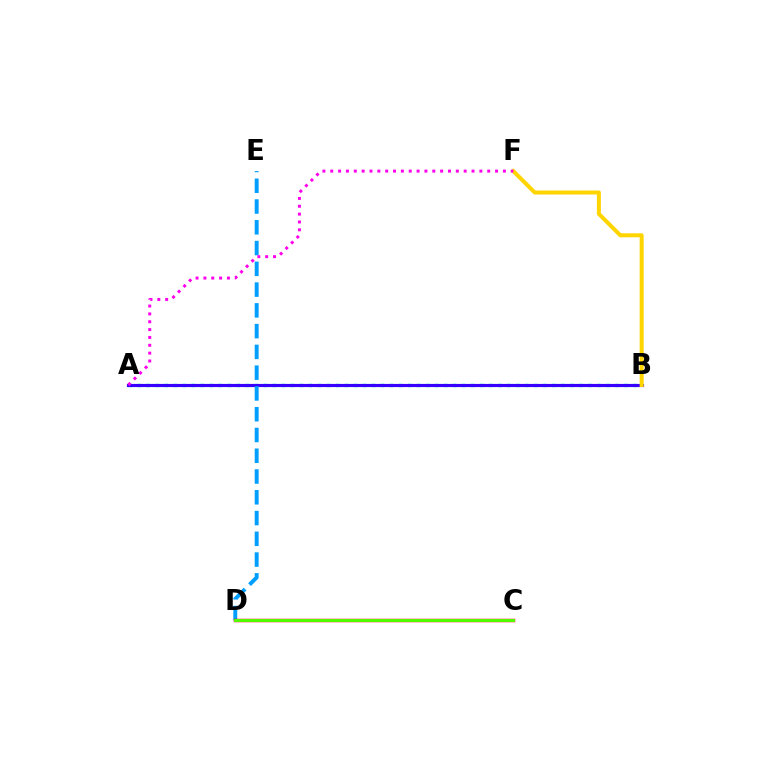{('A', 'B'): [{'color': '#00ff86', 'line_style': 'dotted', 'thickness': 2.45}, {'color': '#3700ff', 'line_style': 'solid', 'thickness': 2.27}], ('D', 'E'): [{'color': '#009eff', 'line_style': 'dashed', 'thickness': 2.82}], ('C', 'D'): [{'color': '#ff0000', 'line_style': 'solid', 'thickness': 2.51}, {'color': '#4fff00', 'line_style': 'solid', 'thickness': 2.12}], ('B', 'F'): [{'color': '#ffd500', 'line_style': 'solid', 'thickness': 2.89}], ('A', 'F'): [{'color': '#ff00ed', 'line_style': 'dotted', 'thickness': 2.13}]}